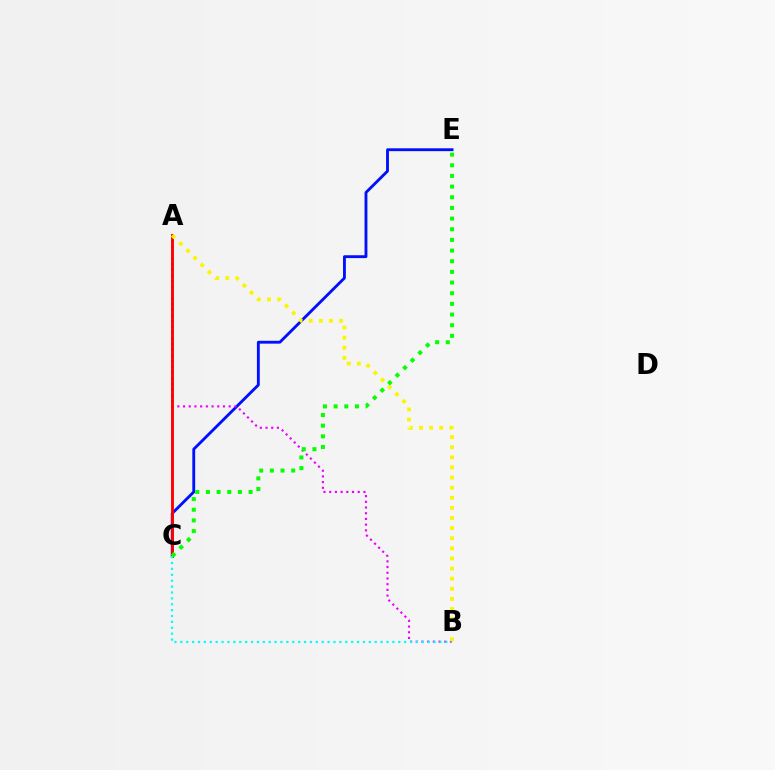{('C', 'E'): [{'color': '#0010ff', 'line_style': 'solid', 'thickness': 2.06}, {'color': '#08ff00', 'line_style': 'dotted', 'thickness': 2.9}], ('A', 'B'): [{'color': '#ee00ff', 'line_style': 'dotted', 'thickness': 1.55}, {'color': '#fcf500', 'line_style': 'dotted', 'thickness': 2.75}], ('A', 'C'): [{'color': '#ff0000', 'line_style': 'solid', 'thickness': 2.07}], ('B', 'C'): [{'color': '#00fff6', 'line_style': 'dotted', 'thickness': 1.6}]}